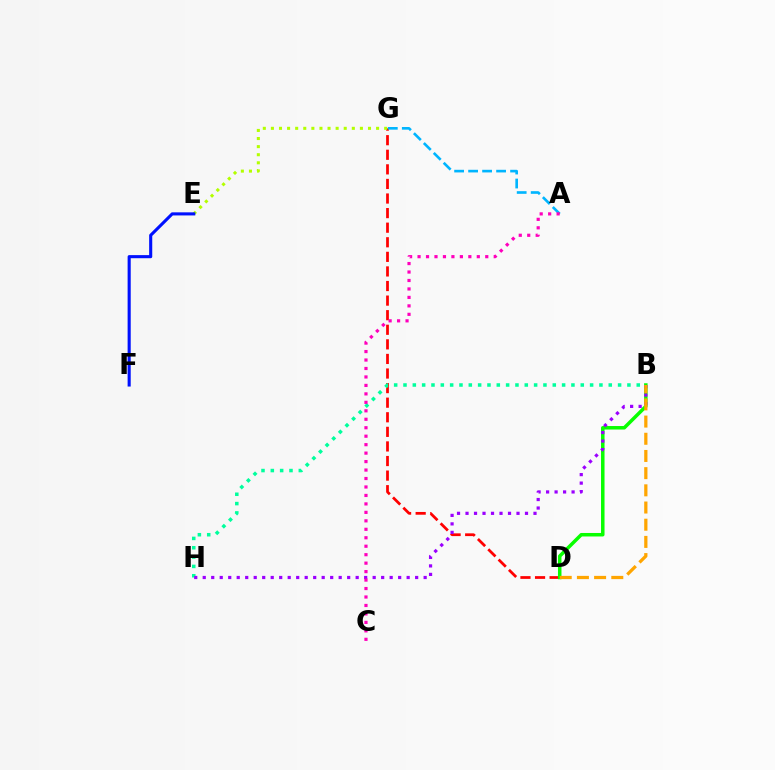{('D', 'G'): [{'color': '#ff0000', 'line_style': 'dashed', 'thickness': 1.98}], ('E', 'G'): [{'color': '#b3ff00', 'line_style': 'dotted', 'thickness': 2.2}], ('E', 'F'): [{'color': '#0010ff', 'line_style': 'solid', 'thickness': 2.23}], ('A', 'G'): [{'color': '#00b5ff', 'line_style': 'dashed', 'thickness': 1.9}], ('B', 'D'): [{'color': '#08ff00', 'line_style': 'solid', 'thickness': 2.52}, {'color': '#ffa500', 'line_style': 'dashed', 'thickness': 2.34}], ('B', 'H'): [{'color': '#00ff9d', 'line_style': 'dotted', 'thickness': 2.54}, {'color': '#9b00ff', 'line_style': 'dotted', 'thickness': 2.31}], ('A', 'C'): [{'color': '#ff00bd', 'line_style': 'dotted', 'thickness': 2.3}]}